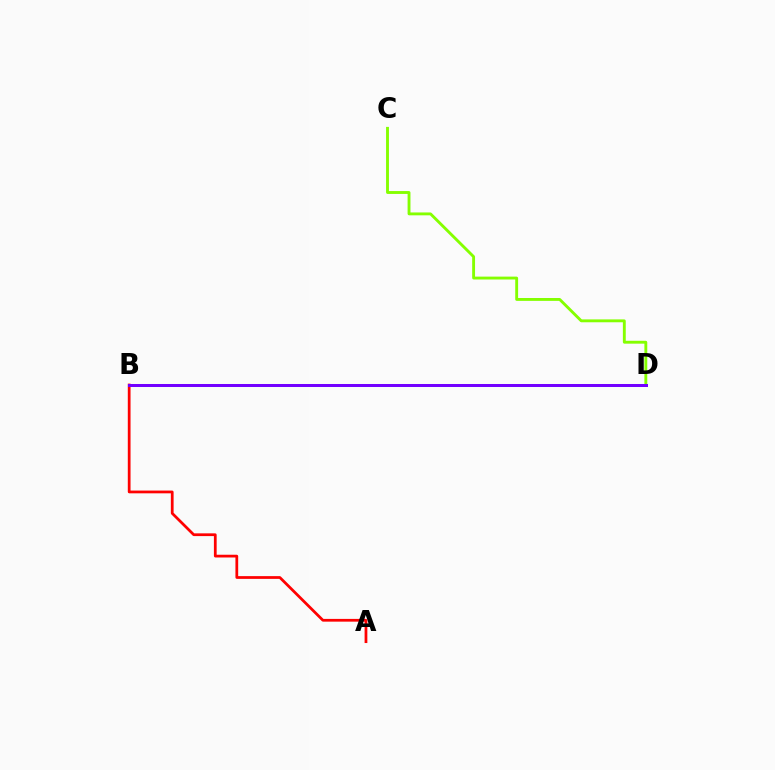{('A', 'B'): [{'color': '#ff0000', 'line_style': 'solid', 'thickness': 1.98}], ('C', 'D'): [{'color': '#84ff00', 'line_style': 'solid', 'thickness': 2.07}], ('B', 'D'): [{'color': '#00fff6', 'line_style': 'solid', 'thickness': 1.92}, {'color': '#7200ff', 'line_style': 'solid', 'thickness': 2.17}]}